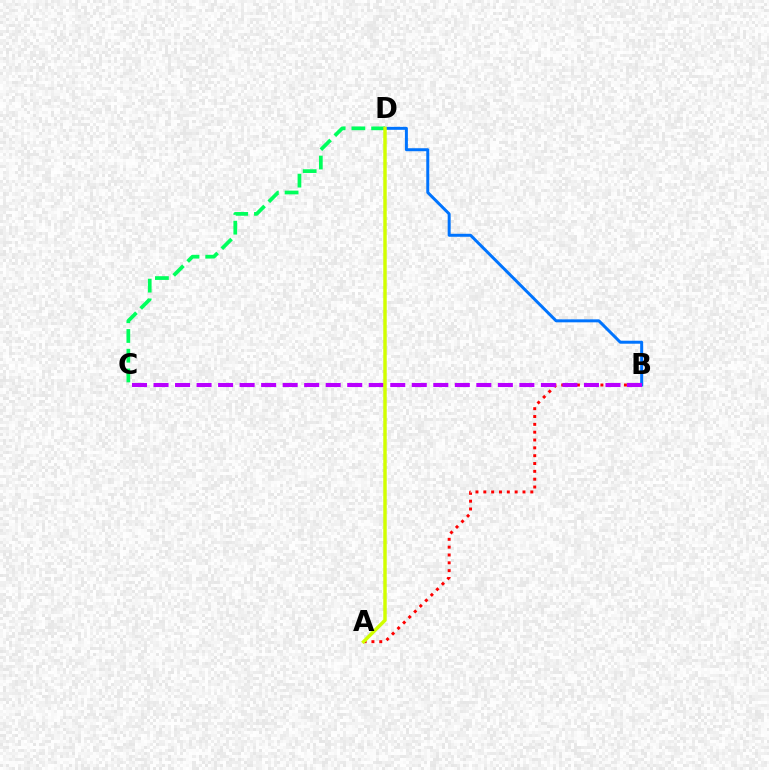{('C', 'D'): [{'color': '#00ff5c', 'line_style': 'dashed', 'thickness': 2.68}], ('B', 'D'): [{'color': '#0074ff', 'line_style': 'solid', 'thickness': 2.15}], ('A', 'B'): [{'color': '#ff0000', 'line_style': 'dotted', 'thickness': 2.13}], ('B', 'C'): [{'color': '#b900ff', 'line_style': 'dashed', 'thickness': 2.92}], ('A', 'D'): [{'color': '#d1ff00', 'line_style': 'solid', 'thickness': 2.49}]}